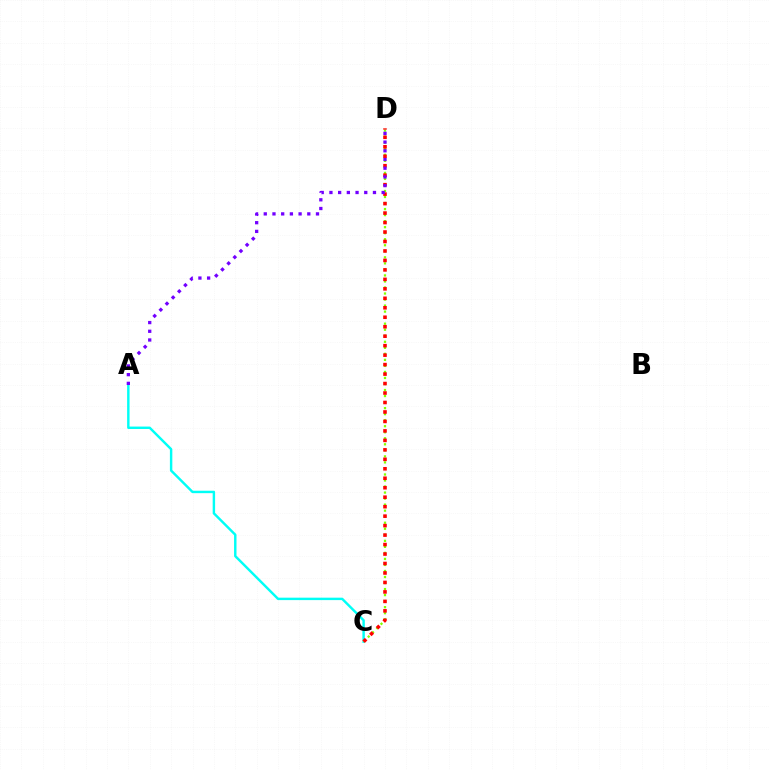{('A', 'C'): [{'color': '#00fff6', 'line_style': 'solid', 'thickness': 1.75}], ('C', 'D'): [{'color': '#84ff00', 'line_style': 'dotted', 'thickness': 1.64}, {'color': '#ff0000', 'line_style': 'dotted', 'thickness': 2.57}], ('A', 'D'): [{'color': '#7200ff', 'line_style': 'dotted', 'thickness': 2.37}]}